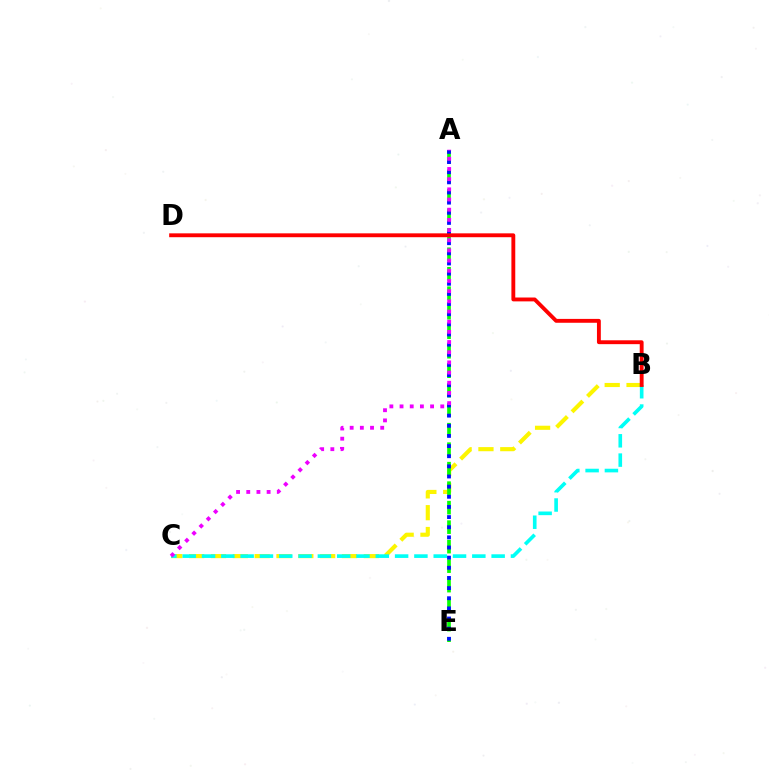{('B', 'C'): [{'color': '#fcf500', 'line_style': 'dashed', 'thickness': 2.97}, {'color': '#00fff6', 'line_style': 'dashed', 'thickness': 2.62}], ('A', 'E'): [{'color': '#08ff00', 'line_style': 'dashed', 'thickness': 2.65}, {'color': '#0010ff', 'line_style': 'dotted', 'thickness': 2.76}], ('B', 'D'): [{'color': '#ff0000', 'line_style': 'solid', 'thickness': 2.79}], ('A', 'C'): [{'color': '#ee00ff', 'line_style': 'dotted', 'thickness': 2.77}]}